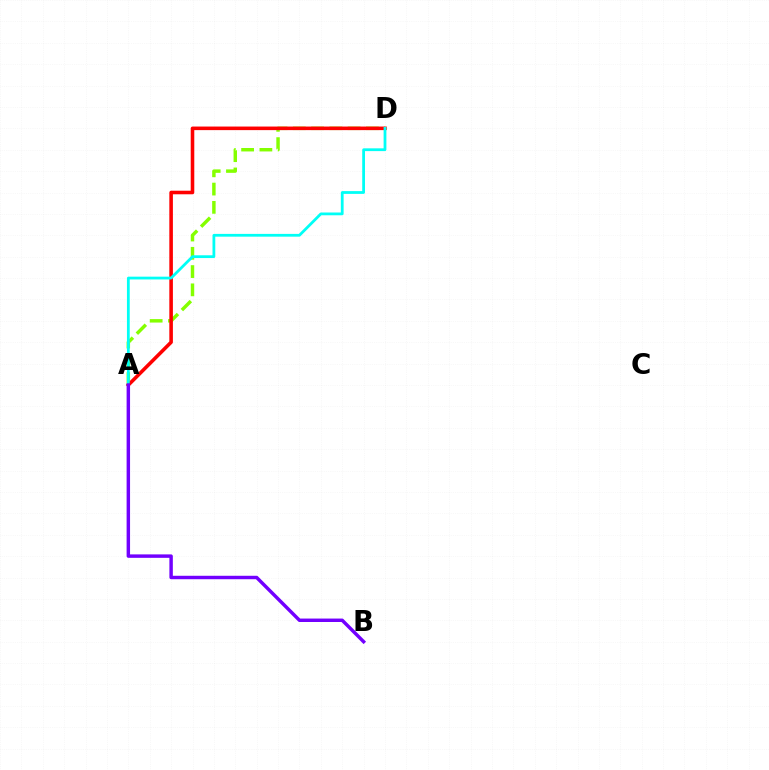{('A', 'D'): [{'color': '#84ff00', 'line_style': 'dashed', 'thickness': 2.48}, {'color': '#ff0000', 'line_style': 'solid', 'thickness': 2.57}, {'color': '#00fff6', 'line_style': 'solid', 'thickness': 2.0}], ('A', 'B'): [{'color': '#7200ff', 'line_style': 'solid', 'thickness': 2.48}]}